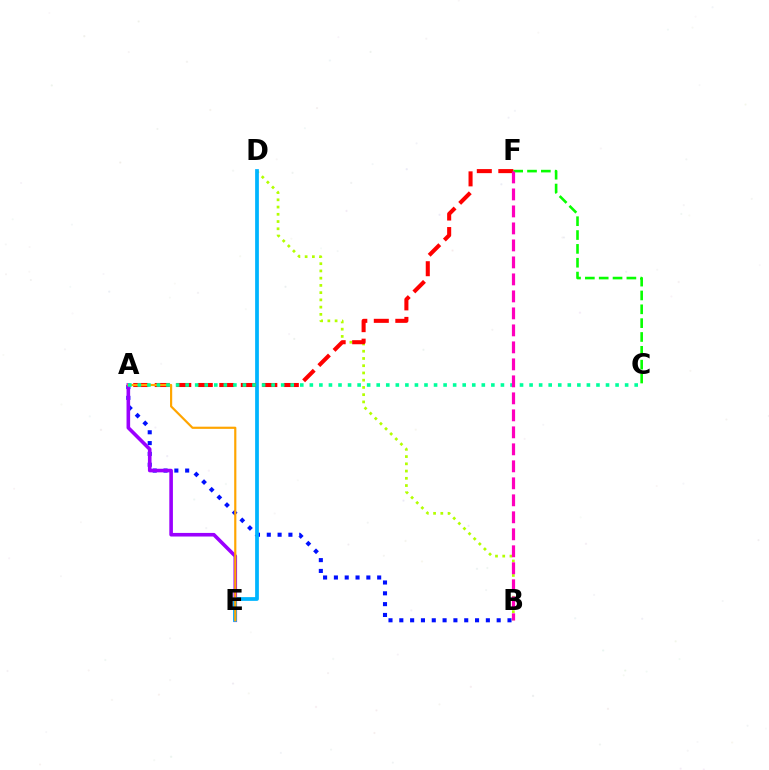{('B', 'D'): [{'color': '#b3ff00', 'line_style': 'dotted', 'thickness': 1.97}], ('A', 'B'): [{'color': '#0010ff', 'line_style': 'dotted', 'thickness': 2.94}], ('C', 'F'): [{'color': '#08ff00', 'line_style': 'dashed', 'thickness': 1.88}], ('A', 'E'): [{'color': '#9b00ff', 'line_style': 'solid', 'thickness': 2.59}, {'color': '#ffa500', 'line_style': 'solid', 'thickness': 1.57}], ('D', 'E'): [{'color': '#00b5ff', 'line_style': 'solid', 'thickness': 2.7}], ('A', 'F'): [{'color': '#ff0000', 'line_style': 'dashed', 'thickness': 2.92}], ('A', 'C'): [{'color': '#00ff9d', 'line_style': 'dotted', 'thickness': 2.6}], ('B', 'F'): [{'color': '#ff00bd', 'line_style': 'dashed', 'thickness': 2.31}]}